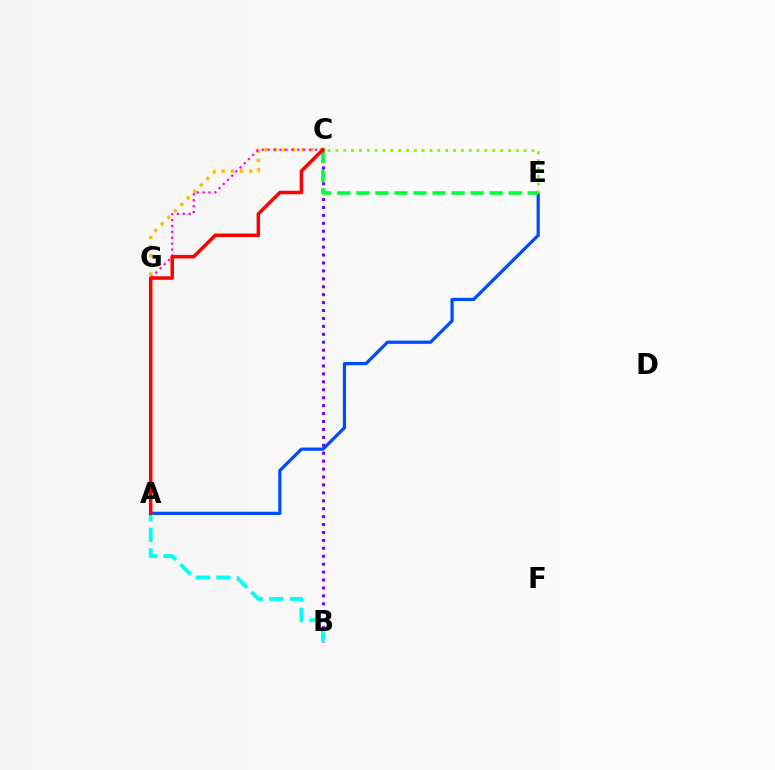{('C', 'G'): [{'color': '#ffbd00', 'line_style': 'dotted', 'thickness': 2.5}, {'color': '#ff00cf', 'line_style': 'dotted', 'thickness': 1.6}], ('B', 'C'): [{'color': '#7200ff', 'line_style': 'dotted', 'thickness': 2.15}], ('A', 'E'): [{'color': '#004bff', 'line_style': 'solid', 'thickness': 2.32}], ('A', 'B'): [{'color': '#00fff6', 'line_style': 'dashed', 'thickness': 2.79}], ('C', 'E'): [{'color': '#00ff39', 'line_style': 'dashed', 'thickness': 2.59}, {'color': '#84ff00', 'line_style': 'dotted', 'thickness': 2.13}], ('A', 'C'): [{'color': '#ff0000', 'line_style': 'solid', 'thickness': 2.53}]}